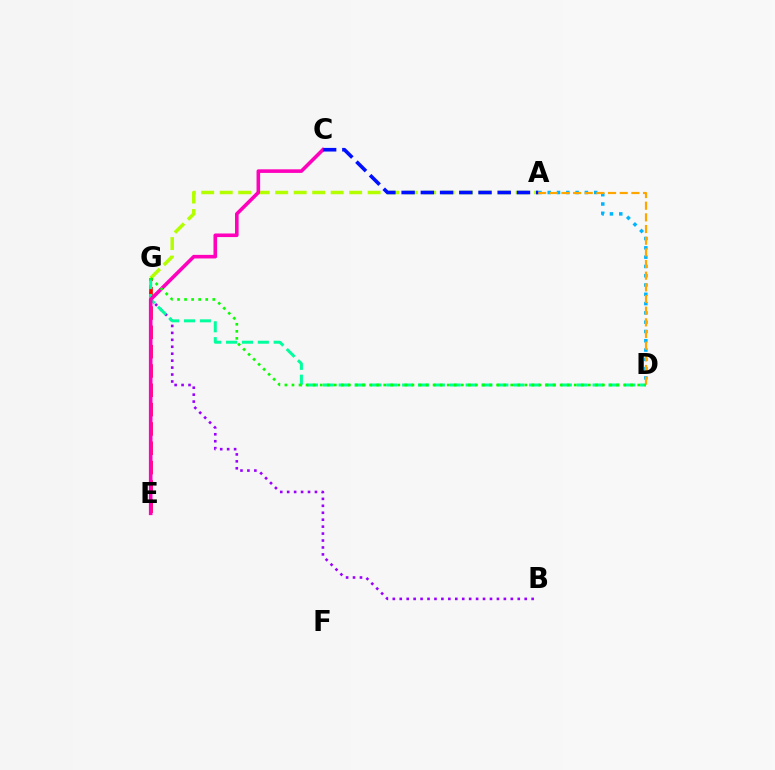{('B', 'G'): [{'color': '#9b00ff', 'line_style': 'dotted', 'thickness': 1.89}], ('A', 'G'): [{'color': '#b3ff00', 'line_style': 'dashed', 'thickness': 2.51}], ('E', 'G'): [{'color': '#ff0000', 'line_style': 'dashed', 'thickness': 2.63}], ('D', 'G'): [{'color': '#00ff9d', 'line_style': 'dashed', 'thickness': 2.16}, {'color': '#08ff00', 'line_style': 'dotted', 'thickness': 1.92}], ('A', 'D'): [{'color': '#00b5ff', 'line_style': 'dotted', 'thickness': 2.52}, {'color': '#ffa500', 'line_style': 'dashed', 'thickness': 1.58}], ('C', 'E'): [{'color': '#ff00bd', 'line_style': 'solid', 'thickness': 2.59}], ('A', 'C'): [{'color': '#0010ff', 'line_style': 'dashed', 'thickness': 2.61}]}